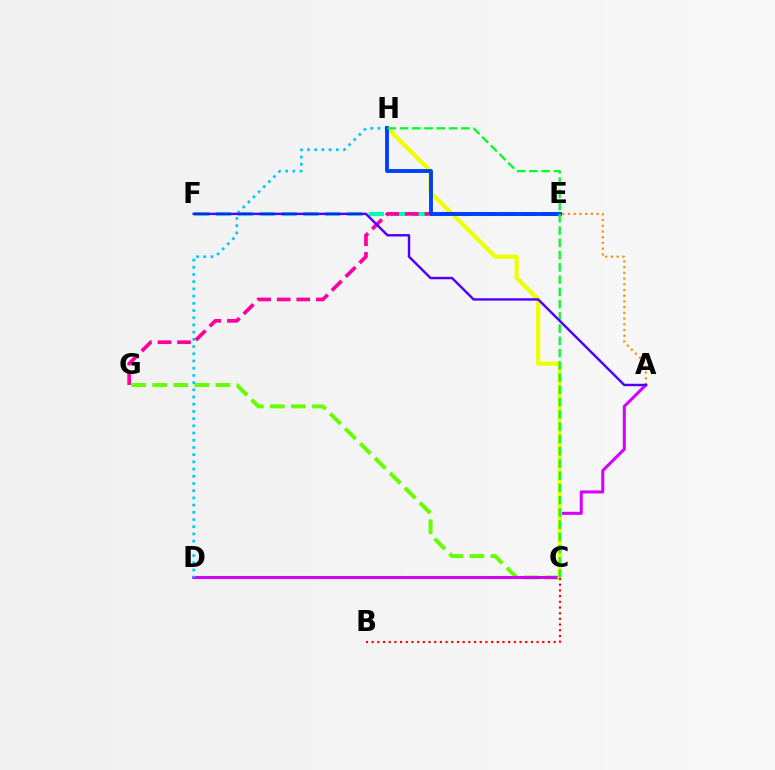{('C', 'G'): [{'color': '#66ff00', 'line_style': 'dashed', 'thickness': 2.86}], ('A', 'D'): [{'color': '#d600ff', 'line_style': 'solid', 'thickness': 2.19}], ('E', 'F'): [{'color': '#00ffaf', 'line_style': 'dashed', 'thickness': 2.97}], ('D', 'H'): [{'color': '#00c7ff', 'line_style': 'dotted', 'thickness': 1.96}], ('C', 'H'): [{'color': '#eeff00', 'line_style': 'solid', 'thickness': 2.98}, {'color': '#00ff27', 'line_style': 'dashed', 'thickness': 1.66}], ('A', 'E'): [{'color': '#ff8800', 'line_style': 'dotted', 'thickness': 1.55}], ('E', 'G'): [{'color': '#ff00a0', 'line_style': 'dashed', 'thickness': 2.66}], ('B', 'C'): [{'color': '#ff0000', 'line_style': 'dotted', 'thickness': 1.55}], ('E', 'H'): [{'color': '#003fff', 'line_style': 'solid', 'thickness': 2.79}], ('A', 'F'): [{'color': '#4f00ff', 'line_style': 'solid', 'thickness': 1.75}]}